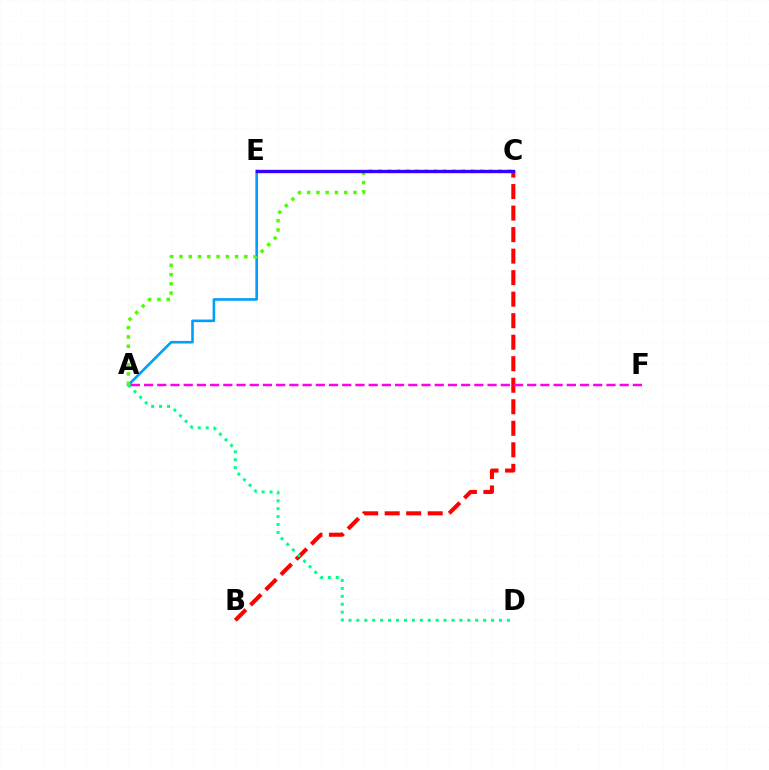{('B', 'C'): [{'color': '#ff0000', 'line_style': 'dashed', 'thickness': 2.92}], ('A', 'E'): [{'color': '#009eff', 'line_style': 'solid', 'thickness': 1.88}], ('A', 'D'): [{'color': '#00ff86', 'line_style': 'dotted', 'thickness': 2.15}], ('C', 'E'): [{'color': '#ffd500', 'line_style': 'solid', 'thickness': 1.54}, {'color': '#3700ff', 'line_style': 'solid', 'thickness': 2.41}], ('A', 'C'): [{'color': '#4fff00', 'line_style': 'dotted', 'thickness': 2.52}], ('A', 'F'): [{'color': '#ff00ed', 'line_style': 'dashed', 'thickness': 1.79}]}